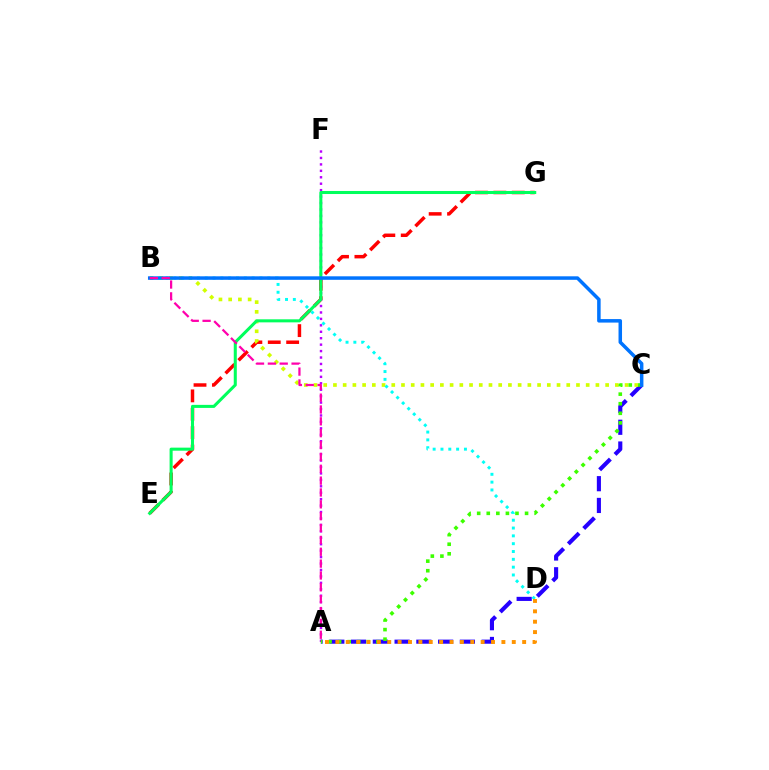{('E', 'G'): [{'color': '#ff0000', 'line_style': 'dashed', 'thickness': 2.5}, {'color': '#00ff5c', 'line_style': 'solid', 'thickness': 2.19}], ('A', 'C'): [{'color': '#2500ff', 'line_style': 'dashed', 'thickness': 2.96}, {'color': '#3dff00', 'line_style': 'dotted', 'thickness': 2.6}], ('B', 'C'): [{'color': '#d1ff00', 'line_style': 'dotted', 'thickness': 2.64}, {'color': '#0074ff', 'line_style': 'solid', 'thickness': 2.52}], ('A', 'F'): [{'color': '#b900ff', 'line_style': 'dotted', 'thickness': 1.75}], ('B', 'D'): [{'color': '#00fff6', 'line_style': 'dotted', 'thickness': 2.13}], ('A', 'B'): [{'color': '#ff00ac', 'line_style': 'dashed', 'thickness': 1.61}], ('A', 'D'): [{'color': '#ff9400', 'line_style': 'dotted', 'thickness': 2.82}]}